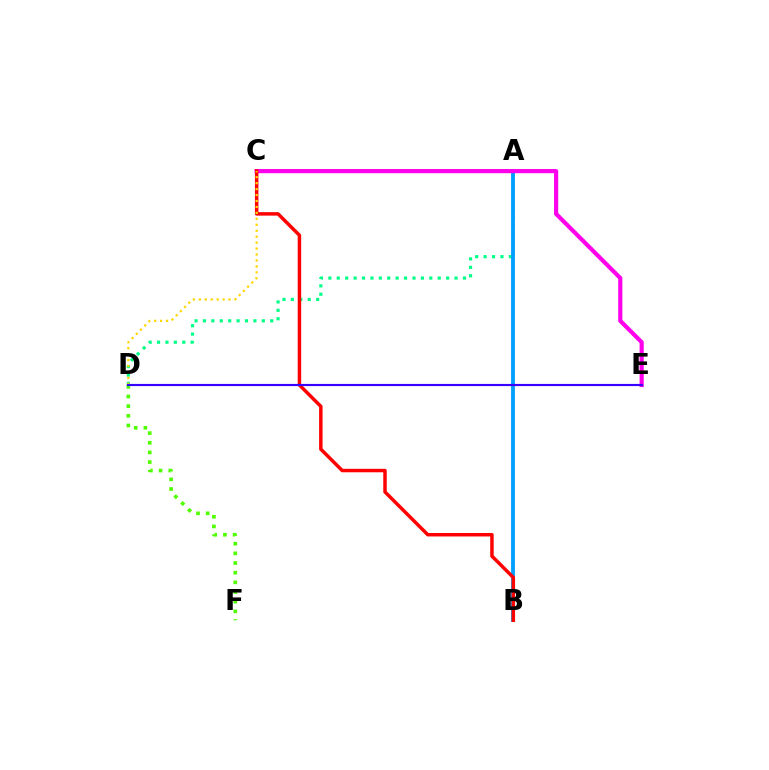{('A', 'D'): [{'color': '#00ff86', 'line_style': 'dotted', 'thickness': 2.29}], ('A', 'B'): [{'color': '#009eff', 'line_style': 'solid', 'thickness': 2.76}], ('C', 'E'): [{'color': '#ff00ed', 'line_style': 'solid', 'thickness': 3.0}], ('B', 'C'): [{'color': '#ff0000', 'line_style': 'solid', 'thickness': 2.5}], ('C', 'D'): [{'color': '#ffd500', 'line_style': 'dotted', 'thickness': 1.62}], ('D', 'F'): [{'color': '#4fff00', 'line_style': 'dotted', 'thickness': 2.63}], ('D', 'E'): [{'color': '#3700ff', 'line_style': 'solid', 'thickness': 1.56}]}